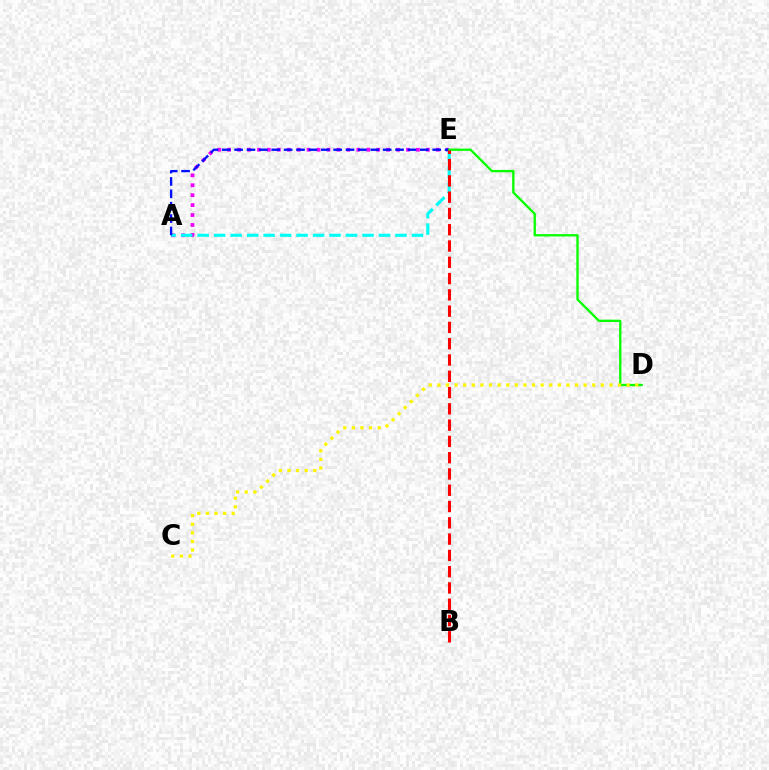{('A', 'E'): [{'color': '#ee00ff', 'line_style': 'dotted', 'thickness': 2.7}, {'color': '#00fff6', 'line_style': 'dashed', 'thickness': 2.24}, {'color': '#0010ff', 'line_style': 'dashed', 'thickness': 1.68}], ('D', 'E'): [{'color': '#08ff00', 'line_style': 'solid', 'thickness': 1.67}], ('B', 'E'): [{'color': '#ff0000', 'line_style': 'dashed', 'thickness': 2.21}], ('C', 'D'): [{'color': '#fcf500', 'line_style': 'dotted', 'thickness': 2.34}]}